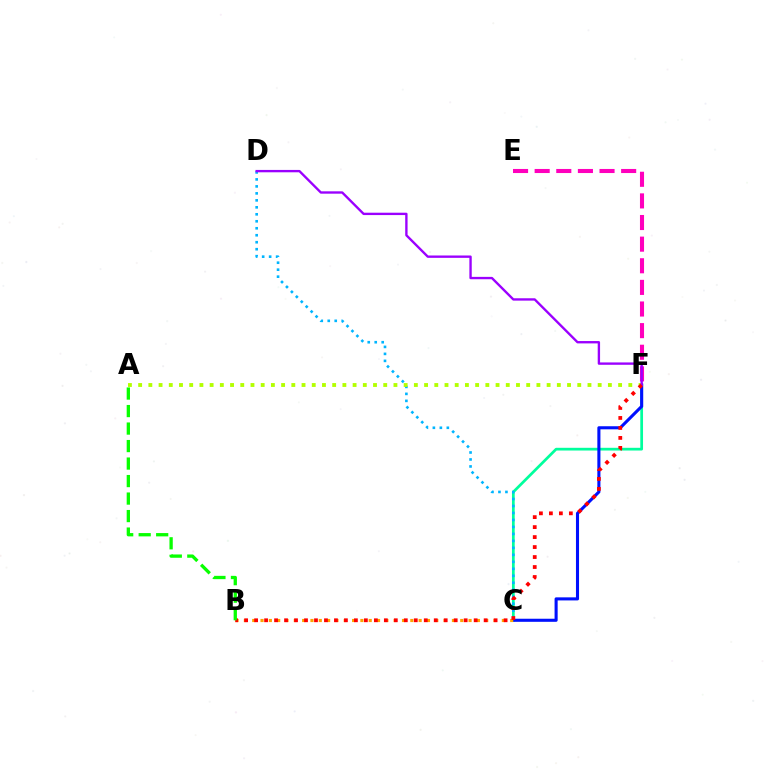{('C', 'F'): [{'color': '#00ff9d', 'line_style': 'solid', 'thickness': 1.97}, {'color': '#0010ff', 'line_style': 'solid', 'thickness': 2.22}], ('C', 'D'): [{'color': '#00b5ff', 'line_style': 'dotted', 'thickness': 1.9}], ('B', 'C'): [{'color': '#ffa500', 'line_style': 'dotted', 'thickness': 2.26}], ('E', 'F'): [{'color': '#ff00bd', 'line_style': 'dashed', 'thickness': 2.94}], ('A', 'F'): [{'color': '#b3ff00', 'line_style': 'dotted', 'thickness': 2.77}], ('D', 'F'): [{'color': '#9b00ff', 'line_style': 'solid', 'thickness': 1.7}], ('B', 'F'): [{'color': '#ff0000', 'line_style': 'dotted', 'thickness': 2.71}], ('A', 'B'): [{'color': '#08ff00', 'line_style': 'dashed', 'thickness': 2.38}]}